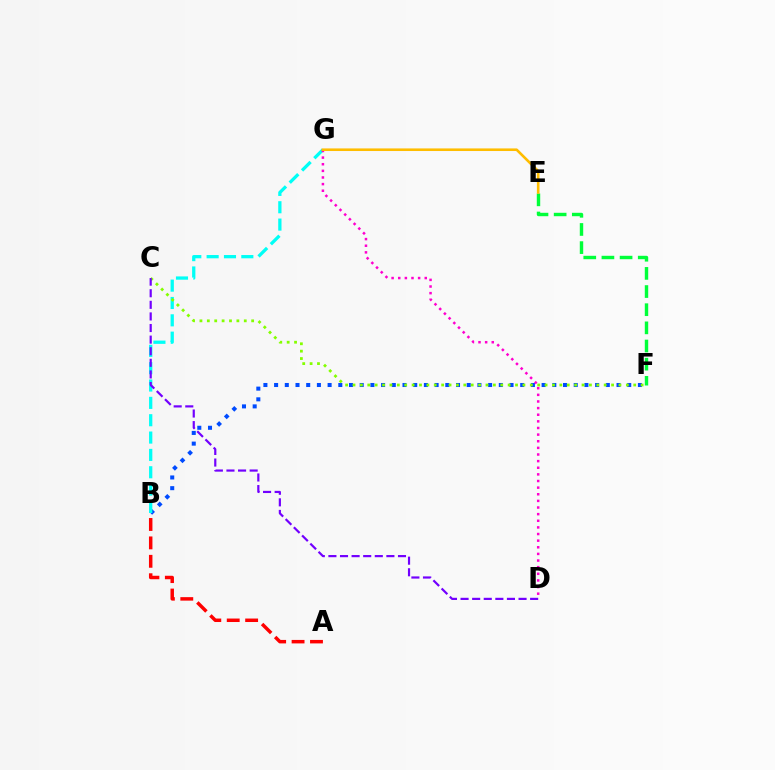{('B', 'F'): [{'color': '#004bff', 'line_style': 'dotted', 'thickness': 2.91}], ('B', 'G'): [{'color': '#00fff6', 'line_style': 'dashed', 'thickness': 2.36}], ('A', 'B'): [{'color': '#ff0000', 'line_style': 'dashed', 'thickness': 2.5}], ('C', 'F'): [{'color': '#84ff00', 'line_style': 'dotted', 'thickness': 2.01}], ('D', 'G'): [{'color': '#ff00cf', 'line_style': 'dotted', 'thickness': 1.8}], ('C', 'D'): [{'color': '#7200ff', 'line_style': 'dashed', 'thickness': 1.58}], ('E', 'F'): [{'color': '#00ff39', 'line_style': 'dashed', 'thickness': 2.47}], ('E', 'G'): [{'color': '#ffbd00', 'line_style': 'solid', 'thickness': 1.88}]}